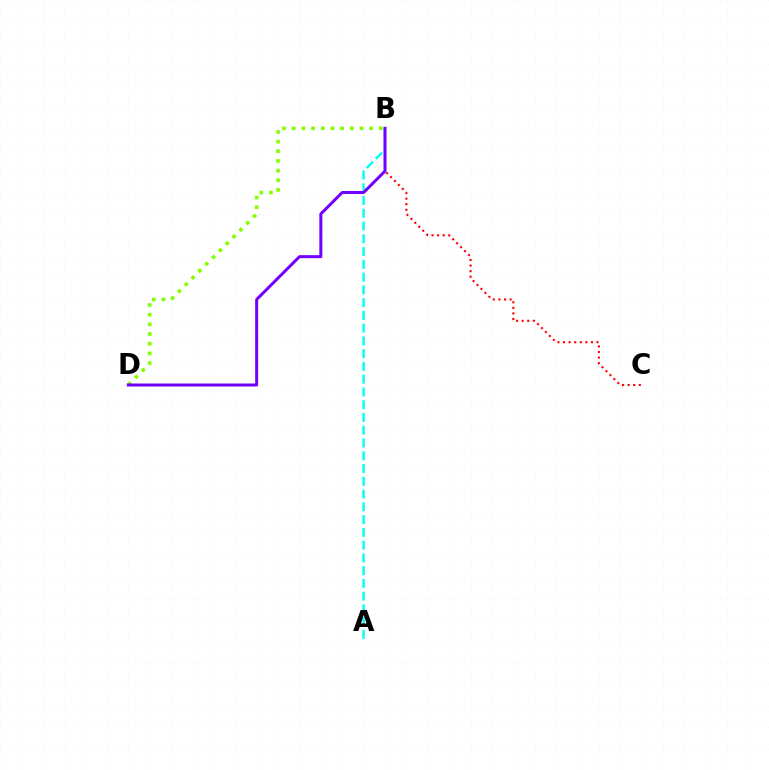{('B', 'C'): [{'color': '#ff0000', 'line_style': 'dotted', 'thickness': 1.52}], ('B', 'D'): [{'color': '#84ff00', 'line_style': 'dotted', 'thickness': 2.63}, {'color': '#7200ff', 'line_style': 'solid', 'thickness': 2.16}], ('A', 'B'): [{'color': '#00fff6', 'line_style': 'dashed', 'thickness': 1.73}]}